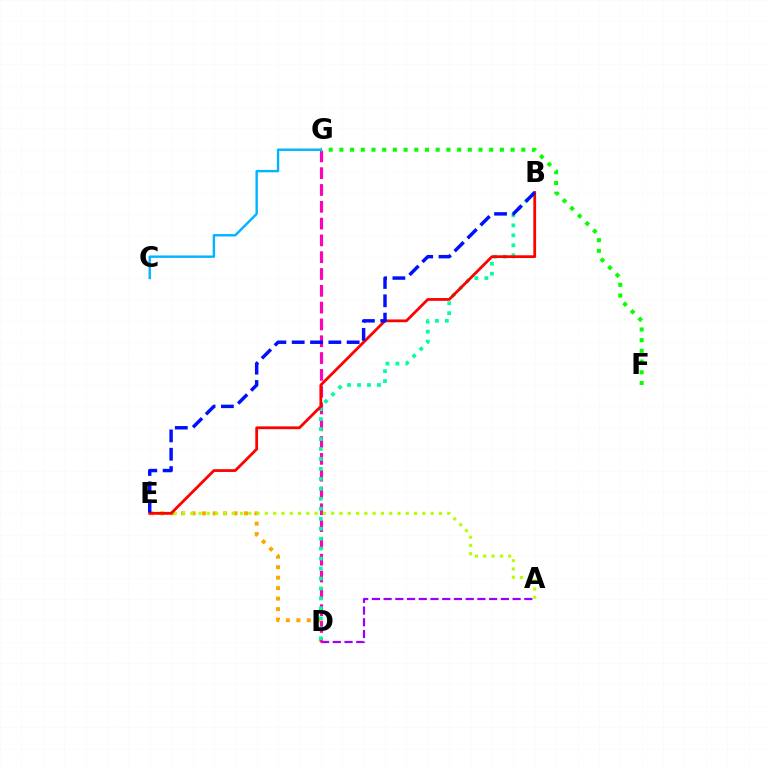{('A', 'D'): [{'color': '#9b00ff', 'line_style': 'dashed', 'thickness': 1.59}], ('D', 'E'): [{'color': '#ffa500', 'line_style': 'dotted', 'thickness': 2.85}], ('D', 'G'): [{'color': '#ff00bd', 'line_style': 'dashed', 'thickness': 2.28}], ('A', 'E'): [{'color': '#b3ff00', 'line_style': 'dotted', 'thickness': 2.25}], ('B', 'D'): [{'color': '#00ff9d', 'line_style': 'dotted', 'thickness': 2.71}], ('F', 'G'): [{'color': '#08ff00', 'line_style': 'dotted', 'thickness': 2.91}], ('B', 'E'): [{'color': '#ff0000', 'line_style': 'solid', 'thickness': 2.0}, {'color': '#0010ff', 'line_style': 'dashed', 'thickness': 2.49}], ('C', 'G'): [{'color': '#00b5ff', 'line_style': 'solid', 'thickness': 1.74}]}